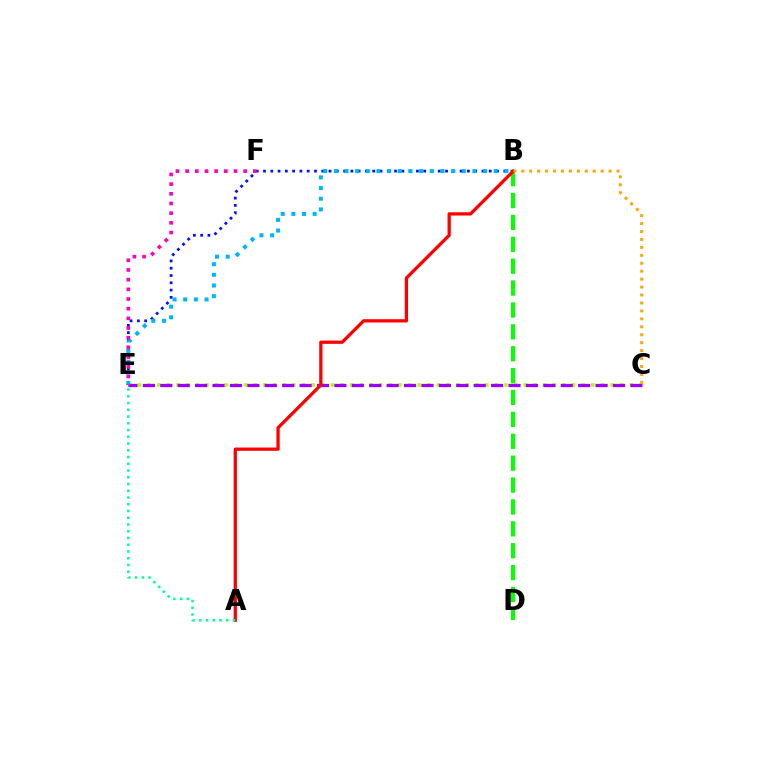{('B', 'D'): [{'color': '#08ff00', 'line_style': 'dashed', 'thickness': 2.97}], ('C', 'E'): [{'color': '#b3ff00', 'line_style': 'dotted', 'thickness': 2.62}, {'color': '#9b00ff', 'line_style': 'dashed', 'thickness': 2.37}], ('B', 'E'): [{'color': '#0010ff', 'line_style': 'dotted', 'thickness': 1.98}, {'color': '#00b5ff', 'line_style': 'dotted', 'thickness': 2.9}], ('A', 'B'): [{'color': '#ff0000', 'line_style': 'solid', 'thickness': 2.36}], ('E', 'F'): [{'color': '#ff00bd', 'line_style': 'dotted', 'thickness': 2.63}], ('B', 'C'): [{'color': '#ffa500', 'line_style': 'dotted', 'thickness': 2.16}], ('A', 'E'): [{'color': '#00ff9d', 'line_style': 'dotted', 'thickness': 1.83}]}